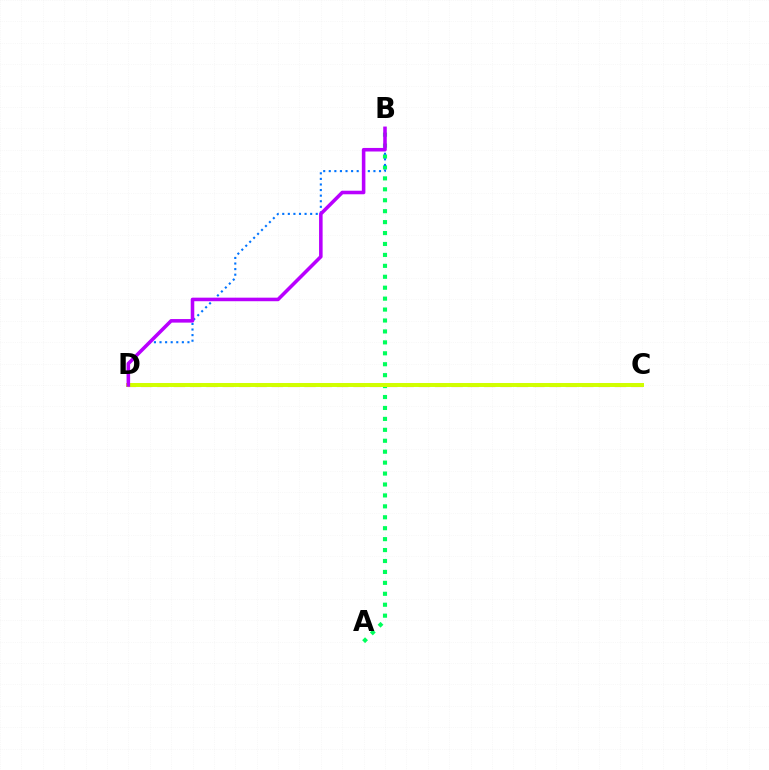{('C', 'D'): [{'color': '#ff0000', 'line_style': 'dashed', 'thickness': 2.22}, {'color': '#d1ff00', 'line_style': 'solid', 'thickness': 2.86}], ('A', 'B'): [{'color': '#00ff5c', 'line_style': 'dotted', 'thickness': 2.97}], ('B', 'D'): [{'color': '#0074ff', 'line_style': 'dotted', 'thickness': 1.52}, {'color': '#b900ff', 'line_style': 'solid', 'thickness': 2.56}]}